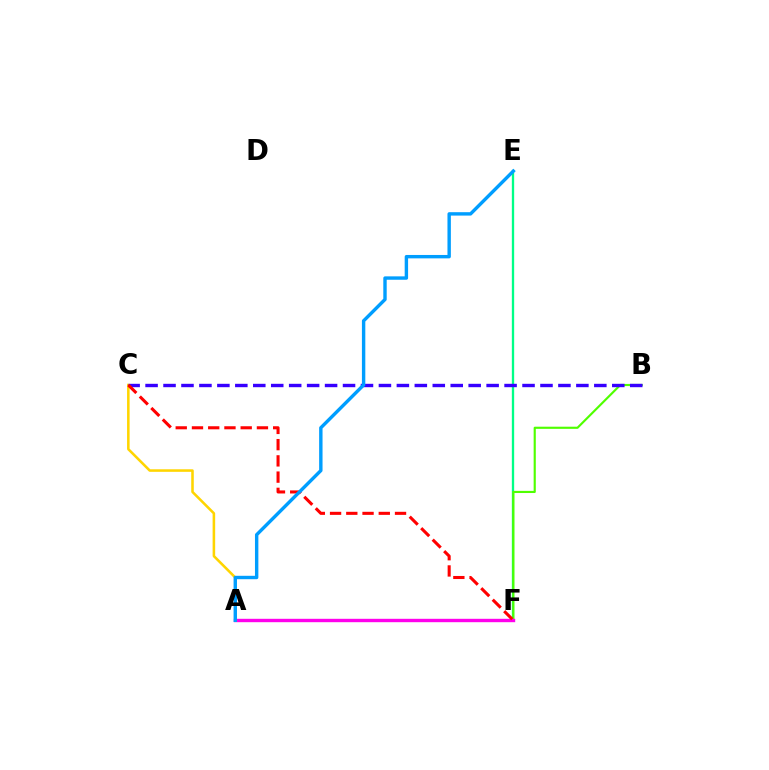{('E', 'F'): [{'color': '#00ff86', 'line_style': 'solid', 'thickness': 1.67}], ('B', 'F'): [{'color': '#4fff00', 'line_style': 'solid', 'thickness': 1.55}], ('A', 'F'): [{'color': '#ff00ed', 'line_style': 'solid', 'thickness': 2.44}], ('A', 'C'): [{'color': '#ffd500', 'line_style': 'solid', 'thickness': 1.84}], ('B', 'C'): [{'color': '#3700ff', 'line_style': 'dashed', 'thickness': 2.44}], ('C', 'F'): [{'color': '#ff0000', 'line_style': 'dashed', 'thickness': 2.21}], ('A', 'E'): [{'color': '#009eff', 'line_style': 'solid', 'thickness': 2.45}]}